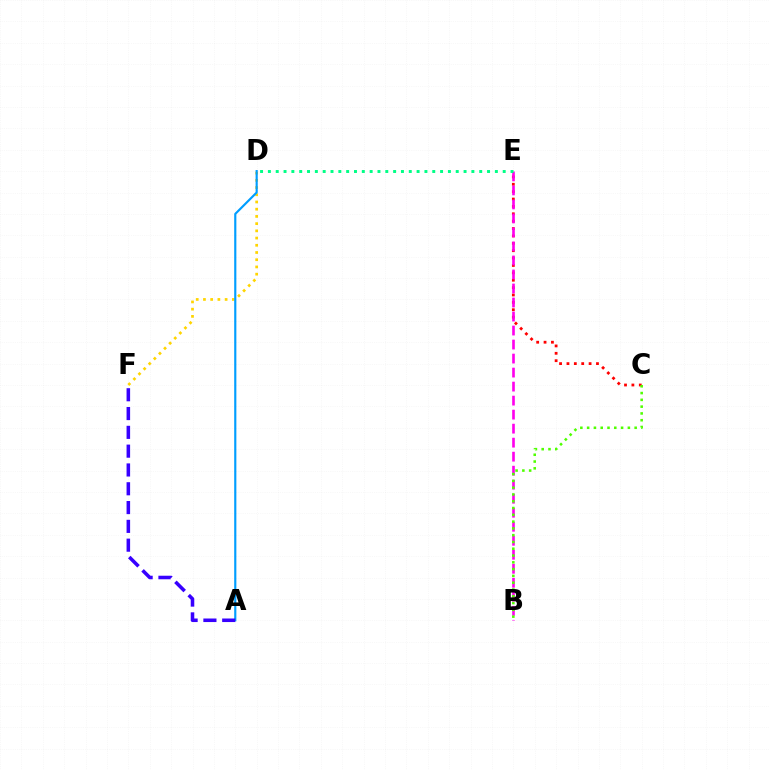{('C', 'E'): [{'color': '#ff0000', 'line_style': 'dotted', 'thickness': 2.01}], ('B', 'E'): [{'color': '#ff00ed', 'line_style': 'dashed', 'thickness': 1.9}], ('B', 'C'): [{'color': '#4fff00', 'line_style': 'dotted', 'thickness': 1.84}], ('D', 'E'): [{'color': '#00ff86', 'line_style': 'dotted', 'thickness': 2.13}], ('D', 'F'): [{'color': '#ffd500', 'line_style': 'dotted', 'thickness': 1.96}], ('A', 'D'): [{'color': '#009eff', 'line_style': 'solid', 'thickness': 1.56}], ('A', 'F'): [{'color': '#3700ff', 'line_style': 'dashed', 'thickness': 2.55}]}